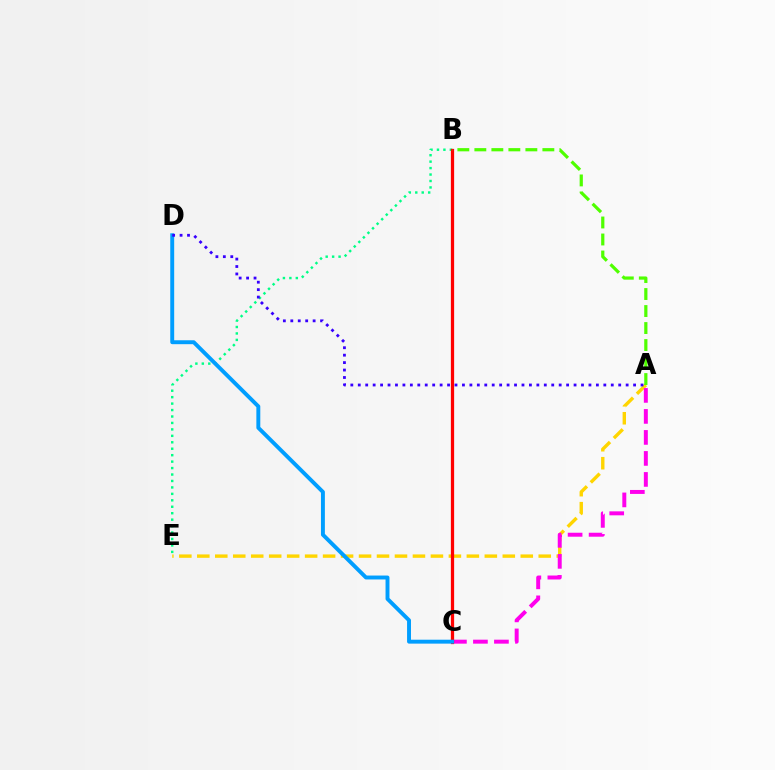{('A', 'E'): [{'color': '#ffd500', 'line_style': 'dashed', 'thickness': 2.44}], ('B', 'E'): [{'color': '#00ff86', 'line_style': 'dotted', 'thickness': 1.75}], ('A', 'C'): [{'color': '#ff00ed', 'line_style': 'dashed', 'thickness': 2.85}], ('B', 'C'): [{'color': '#ff0000', 'line_style': 'solid', 'thickness': 2.34}], ('A', 'B'): [{'color': '#4fff00', 'line_style': 'dashed', 'thickness': 2.31}], ('C', 'D'): [{'color': '#009eff', 'line_style': 'solid', 'thickness': 2.82}], ('A', 'D'): [{'color': '#3700ff', 'line_style': 'dotted', 'thickness': 2.02}]}